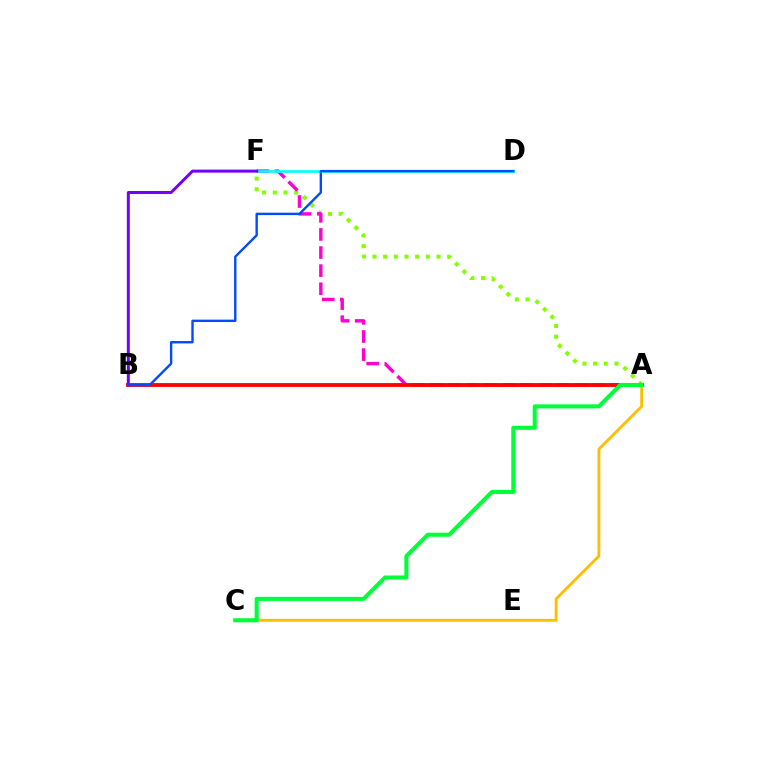{('A', 'F'): [{'color': '#84ff00', 'line_style': 'dotted', 'thickness': 2.9}, {'color': '#ff00cf', 'line_style': 'dashed', 'thickness': 2.46}], ('A', 'B'): [{'color': '#ff0000', 'line_style': 'solid', 'thickness': 2.74}], ('A', 'C'): [{'color': '#ffbd00', 'line_style': 'solid', 'thickness': 2.05}, {'color': '#00ff39', 'line_style': 'solid', 'thickness': 2.93}], ('D', 'F'): [{'color': '#00fff6', 'line_style': 'solid', 'thickness': 1.92}], ('B', 'F'): [{'color': '#7200ff', 'line_style': 'solid', 'thickness': 2.15}], ('B', 'D'): [{'color': '#004bff', 'line_style': 'solid', 'thickness': 1.72}]}